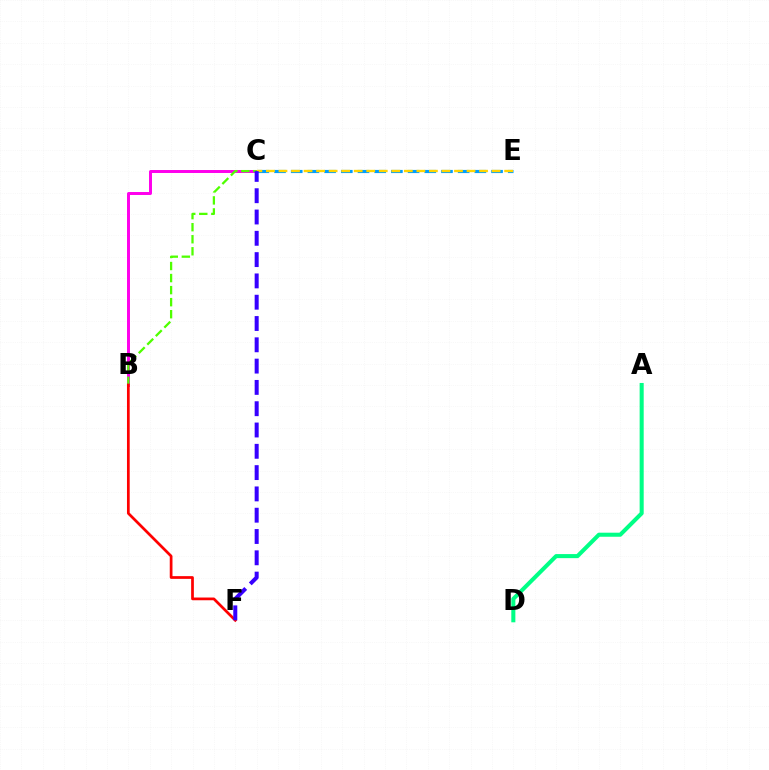{('B', 'C'): [{'color': '#ff00ed', 'line_style': 'solid', 'thickness': 2.14}, {'color': '#4fff00', 'line_style': 'dashed', 'thickness': 1.64}], ('B', 'F'): [{'color': '#ff0000', 'line_style': 'solid', 'thickness': 1.96}], ('C', 'E'): [{'color': '#009eff', 'line_style': 'dashed', 'thickness': 2.27}, {'color': '#ffd500', 'line_style': 'dashed', 'thickness': 1.7}], ('A', 'D'): [{'color': '#00ff86', 'line_style': 'solid', 'thickness': 2.92}], ('C', 'F'): [{'color': '#3700ff', 'line_style': 'dashed', 'thickness': 2.89}]}